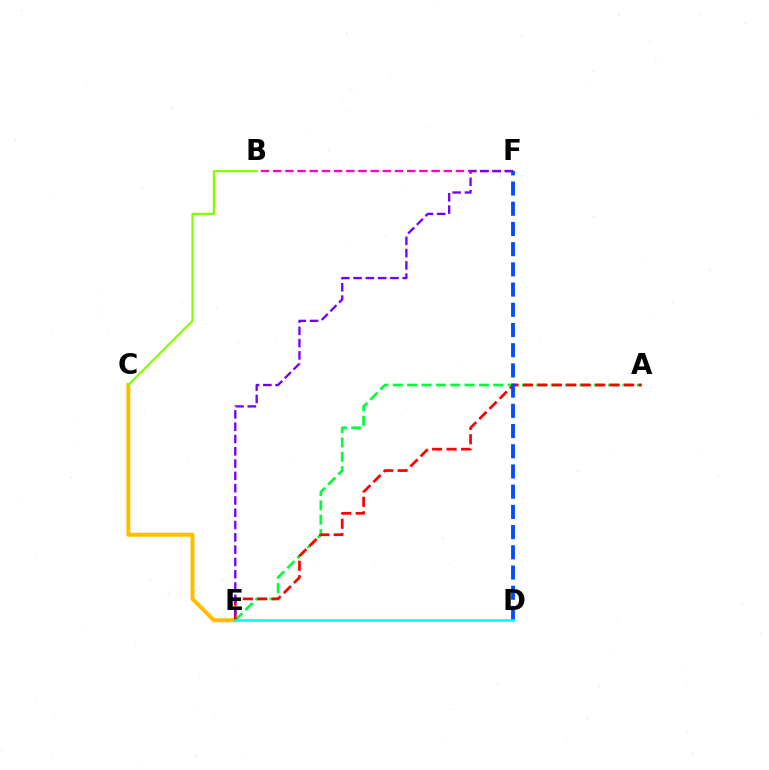{('C', 'E'): [{'color': '#ffbd00', 'line_style': 'solid', 'thickness': 2.87}], ('B', 'C'): [{'color': '#84ff00', 'line_style': 'solid', 'thickness': 1.59}], ('B', 'F'): [{'color': '#ff00cf', 'line_style': 'dashed', 'thickness': 1.66}], ('A', 'E'): [{'color': '#00ff39', 'line_style': 'dashed', 'thickness': 1.95}, {'color': '#ff0000', 'line_style': 'dashed', 'thickness': 1.96}], ('E', 'F'): [{'color': '#7200ff', 'line_style': 'dashed', 'thickness': 1.67}], ('D', 'F'): [{'color': '#004bff', 'line_style': 'dashed', 'thickness': 2.75}], ('D', 'E'): [{'color': '#00fff6', 'line_style': 'solid', 'thickness': 1.87}]}